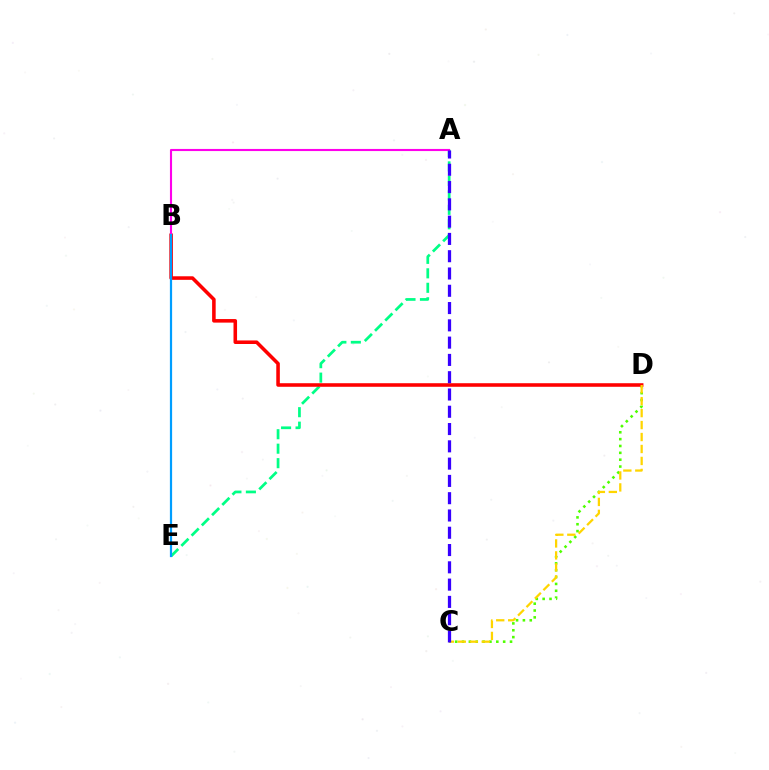{('C', 'D'): [{'color': '#4fff00', 'line_style': 'dotted', 'thickness': 1.86}, {'color': '#ffd500', 'line_style': 'dashed', 'thickness': 1.63}], ('A', 'E'): [{'color': '#00ff86', 'line_style': 'dashed', 'thickness': 1.97}], ('B', 'D'): [{'color': '#ff0000', 'line_style': 'solid', 'thickness': 2.56}], ('A', 'B'): [{'color': '#ff00ed', 'line_style': 'solid', 'thickness': 1.52}], ('B', 'E'): [{'color': '#009eff', 'line_style': 'solid', 'thickness': 1.6}], ('A', 'C'): [{'color': '#3700ff', 'line_style': 'dashed', 'thickness': 2.35}]}